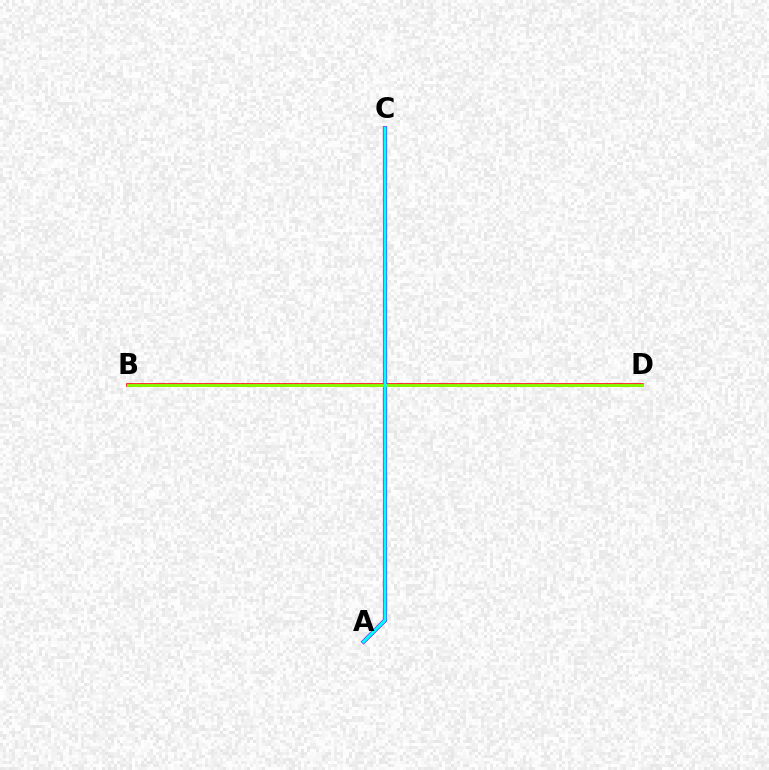{('B', 'D'): [{'color': '#ff0000', 'line_style': 'solid', 'thickness': 2.56}, {'color': '#84ff00', 'line_style': 'solid', 'thickness': 2.06}], ('A', 'C'): [{'color': '#7200ff', 'line_style': 'solid', 'thickness': 3.0}, {'color': '#00fff6', 'line_style': 'solid', 'thickness': 2.22}]}